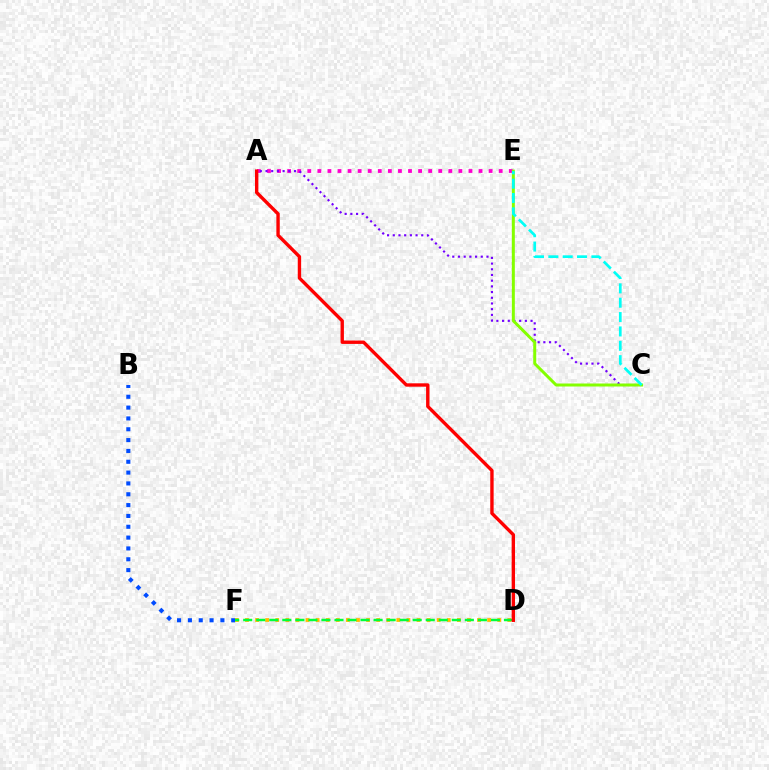{('A', 'E'): [{'color': '#ff00cf', 'line_style': 'dotted', 'thickness': 2.74}], ('B', 'F'): [{'color': '#004bff', 'line_style': 'dotted', 'thickness': 2.94}], ('A', 'C'): [{'color': '#7200ff', 'line_style': 'dotted', 'thickness': 1.55}], ('D', 'F'): [{'color': '#ffbd00', 'line_style': 'dotted', 'thickness': 2.74}, {'color': '#00ff39', 'line_style': 'dashed', 'thickness': 1.77}], ('C', 'E'): [{'color': '#84ff00', 'line_style': 'solid', 'thickness': 2.16}, {'color': '#00fff6', 'line_style': 'dashed', 'thickness': 1.95}], ('A', 'D'): [{'color': '#ff0000', 'line_style': 'solid', 'thickness': 2.43}]}